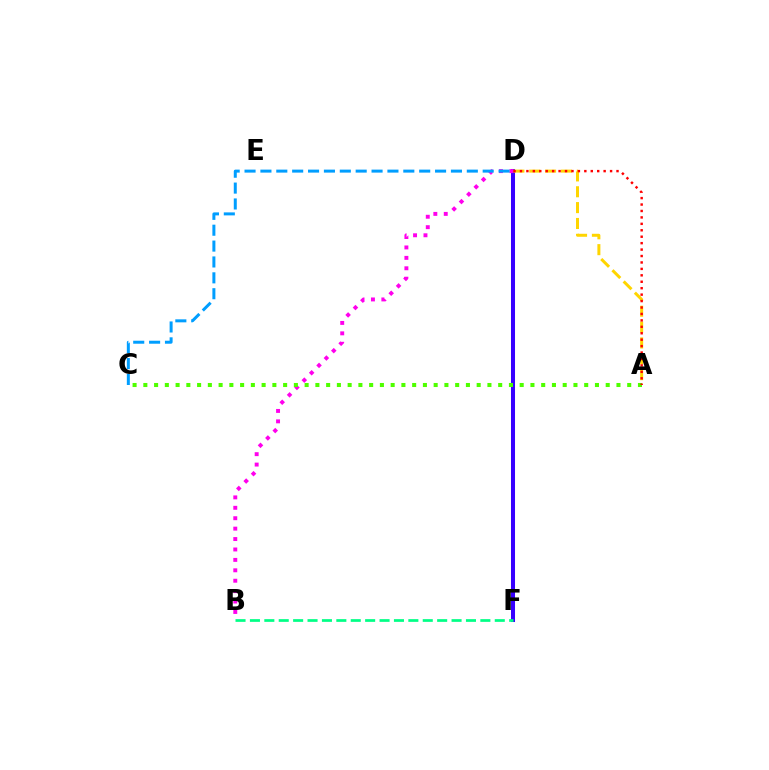{('D', 'F'): [{'color': '#3700ff', 'line_style': 'solid', 'thickness': 2.91}], ('A', 'D'): [{'color': '#ffd500', 'line_style': 'dashed', 'thickness': 2.15}, {'color': '#ff0000', 'line_style': 'dotted', 'thickness': 1.75}], ('B', 'D'): [{'color': '#ff00ed', 'line_style': 'dotted', 'thickness': 2.83}], ('C', 'D'): [{'color': '#009eff', 'line_style': 'dashed', 'thickness': 2.16}], ('A', 'C'): [{'color': '#4fff00', 'line_style': 'dotted', 'thickness': 2.92}], ('B', 'F'): [{'color': '#00ff86', 'line_style': 'dashed', 'thickness': 1.96}]}